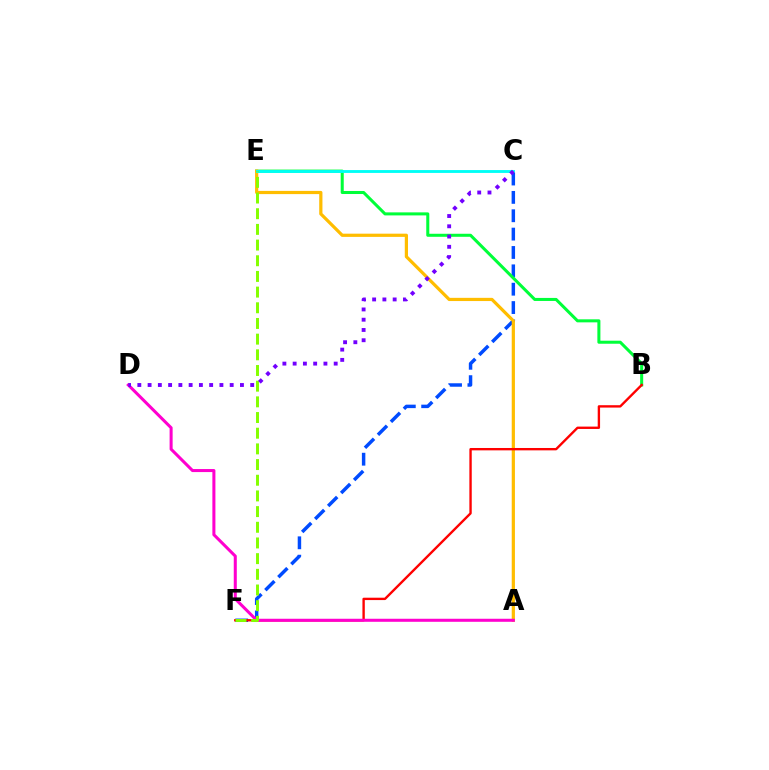{('C', 'F'): [{'color': '#004bff', 'line_style': 'dashed', 'thickness': 2.49}], ('B', 'E'): [{'color': '#00ff39', 'line_style': 'solid', 'thickness': 2.19}], ('A', 'E'): [{'color': '#ffbd00', 'line_style': 'solid', 'thickness': 2.31}], ('B', 'F'): [{'color': '#ff0000', 'line_style': 'solid', 'thickness': 1.7}], ('A', 'D'): [{'color': '#ff00cf', 'line_style': 'solid', 'thickness': 2.19}], ('C', 'E'): [{'color': '#00fff6', 'line_style': 'solid', 'thickness': 2.06}], ('E', 'F'): [{'color': '#84ff00', 'line_style': 'dashed', 'thickness': 2.13}], ('C', 'D'): [{'color': '#7200ff', 'line_style': 'dotted', 'thickness': 2.79}]}